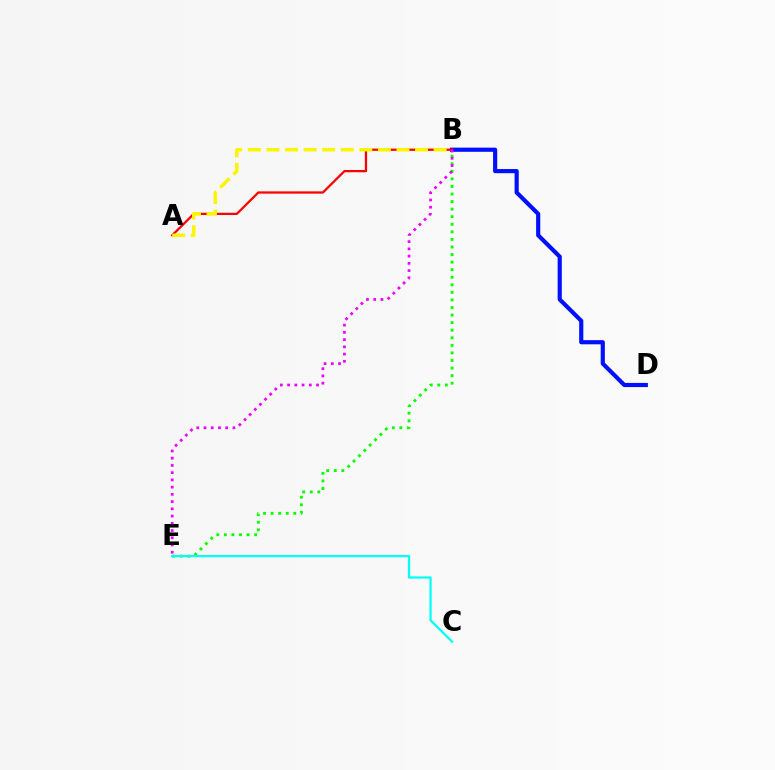{('B', 'E'): [{'color': '#08ff00', 'line_style': 'dotted', 'thickness': 2.06}, {'color': '#ee00ff', 'line_style': 'dotted', 'thickness': 1.96}], ('C', 'E'): [{'color': '#00fff6', 'line_style': 'solid', 'thickness': 1.61}], ('B', 'D'): [{'color': '#0010ff', 'line_style': 'solid', 'thickness': 2.99}], ('A', 'B'): [{'color': '#ff0000', 'line_style': 'solid', 'thickness': 1.63}, {'color': '#fcf500', 'line_style': 'dashed', 'thickness': 2.52}]}